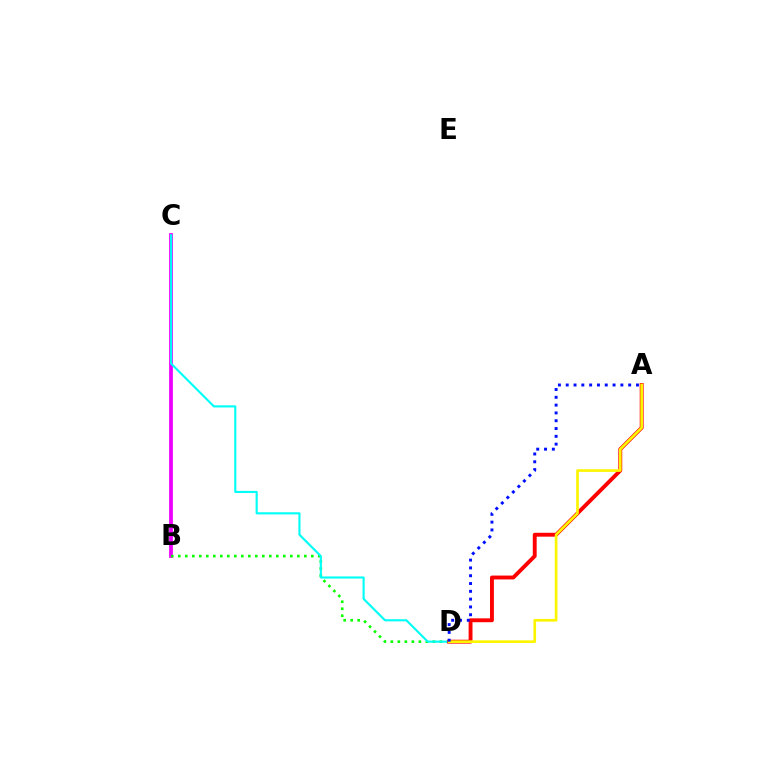{('B', 'C'): [{'color': '#ee00ff', 'line_style': 'solid', 'thickness': 2.72}], ('B', 'D'): [{'color': '#08ff00', 'line_style': 'dotted', 'thickness': 1.9}], ('C', 'D'): [{'color': '#00fff6', 'line_style': 'solid', 'thickness': 1.54}], ('A', 'D'): [{'color': '#ff0000', 'line_style': 'solid', 'thickness': 2.8}, {'color': '#fcf500', 'line_style': 'solid', 'thickness': 1.92}, {'color': '#0010ff', 'line_style': 'dotted', 'thickness': 2.12}]}